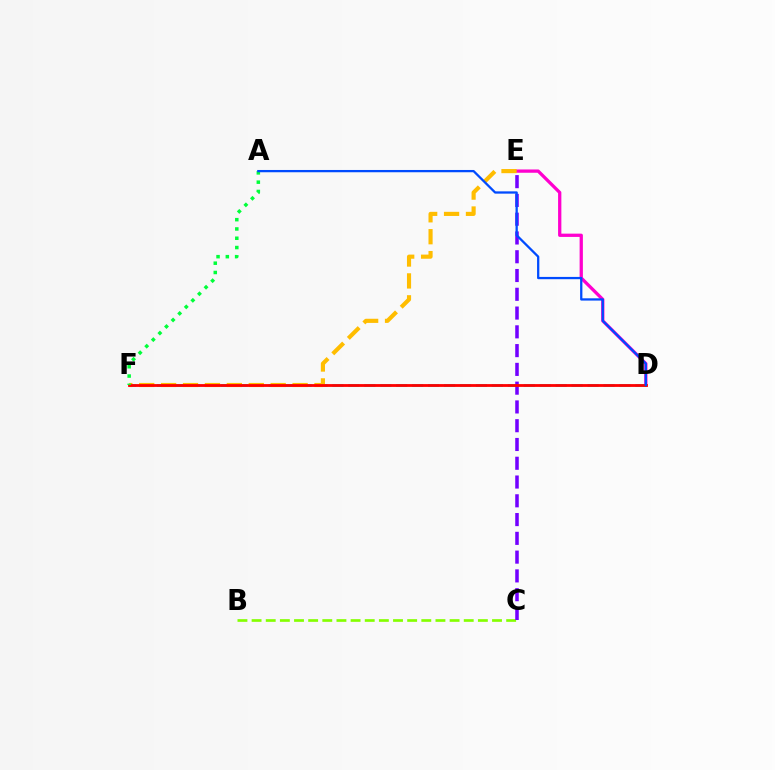{('D', 'E'): [{'color': '#ff00cf', 'line_style': 'solid', 'thickness': 2.36}], ('B', 'C'): [{'color': '#84ff00', 'line_style': 'dashed', 'thickness': 1.92}], ('D', 'F'): [{'color': '#00fff6', 'line_style': 'dashed', 'thickness': 2.17}, {'color': '#ff0000', 'line_style': 'solid', 'thickness': 2.03}], ('C', 'E'): [{'color': '#7200ff', 'line_style': 'dashed', 'thickness': 2.55}], ('E', 'F'): [{'color': '#ffbd00', 'line_style': 'dashed', 'thickness': 2.98}], ('A', 'F'): [{'color': '#00ff39', 'line_style': 'dotted', 'thickness': 2.52}], ('A', 'D'): [{'color': '#004bff', 'line_style': 'solid', 'thickness': 1.64}]}